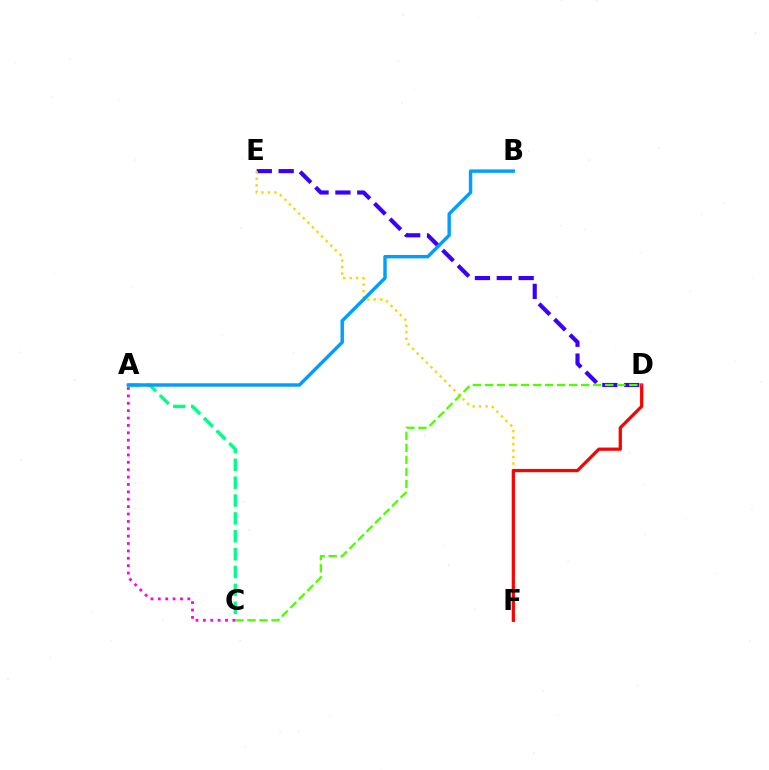{('A', 'C'): [{'color': '#00ff86', 'line_style': 'dashed', 'thickness': 2.43}, {'color': '#ff00ed', 'line_style': 'dotted', 'thickness': 2.01}], ('D', 'E'): [{'color': '#3700ff', 'line_style': 'dashed', 'thickness': 2.97}], ('E', 'F'): [{'color': '#ffd500', 'line_style': 'dotted', 'thickness': 1.76}], ('A', 'B'): [{'color': '#009eff', 'line_style': 'solid', 'thickness': 2.46}], ('D', 'F'): [{'color': '#ff0000', 'line_style': 'solid', 'thickness': 2.33}], ('C', 'D'): [{'color': '#4fff00', 'line_style': 'dashed', 'thickness': 1.63}]}